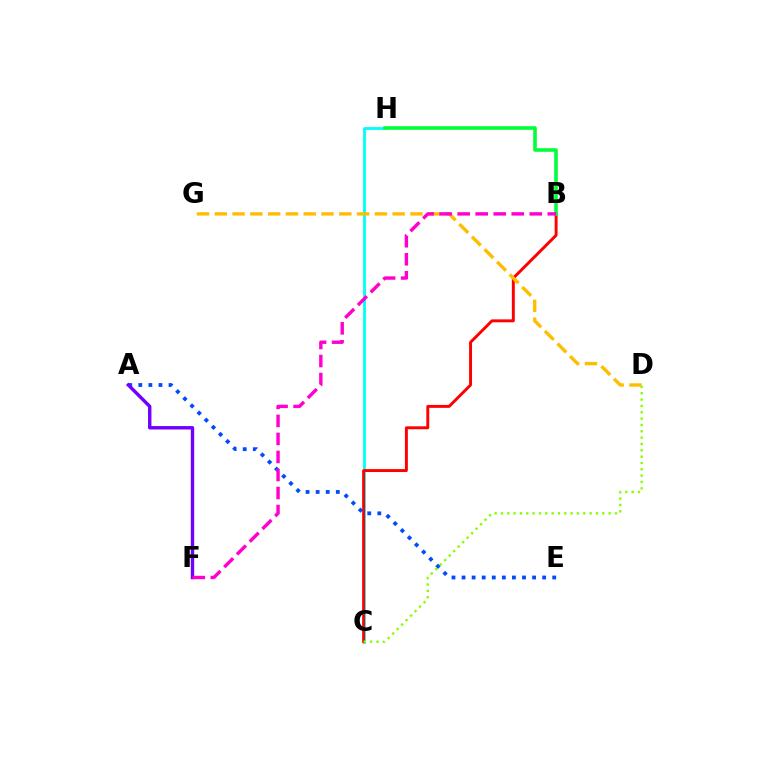{('C', 'H'): [{'color': '#00fff6', 'line_style': 'solid', 'thickness': 2.04}], ('B', 'C'): [{'color': '#ff0000', 'line_style': 'solid', 'thickness': 2.11}], ('A', 'E'): [{'color': '#004bff', 'line_style': 'dotted', 'thickness': 2.74}], ('D', 'G'): [{'color': '#ffbd00', 'line_style': 'dashed', 'thickness': 2.42}], ('B', 'H'): [{'color': '#00ff39', 'line_style': 'solid', 'thickness': 2.58}], ('A', 'F'): [{'color': '#7200ff', 'line_style': 'solid', 'thickness': 2.45}], ('B', 'F'): [{'color': '#ff00cf', 'line_style': 'dashed', 'thickness': 2.45}], ('C', 'D'): [{'color': '#84ff00', 'line_style': 'dotted', 'thickness': 1.72}]}